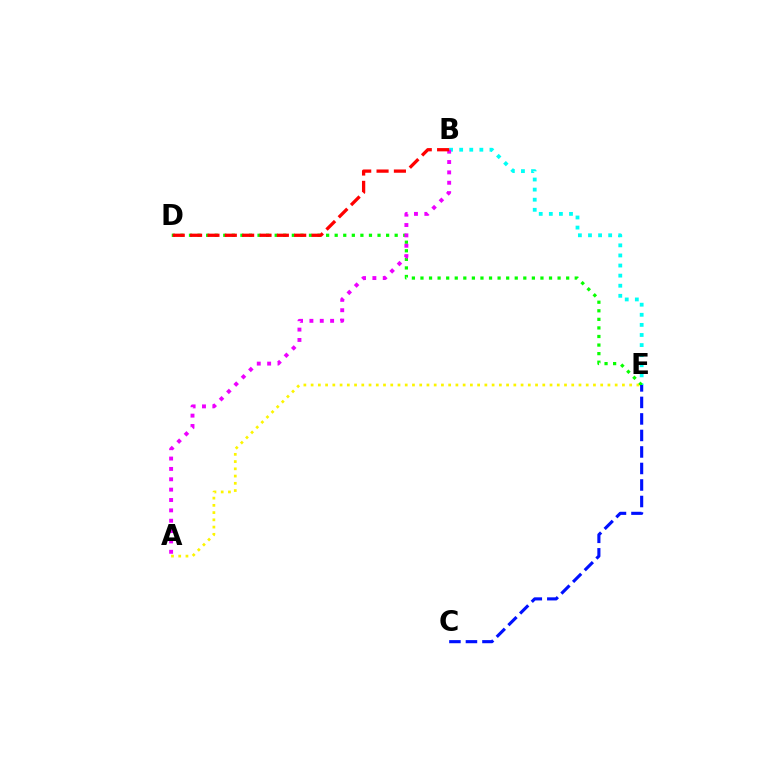{('A', 'E'): [{'color': '#fcf500', 'line_style': 'dotted', 'thickness': 1.97}], ('B', 'E'): [{'color': '#00fff6', 'line_style': 'dotted', 'thickness': 2.74}], ('D', 'E'): [{'color': '#08ff00', 'line_style': 'dotted', 'thickness': 2.33}], ('A', 'B'): [{'color': '#ee00ff', 'line_style': 'dotted', 'thickness': 2.81}], ('C', 'E'): [{'color': '#0010ff', 'line_style': 'dashed', 'thickness': 2.24}], ('B', 'D'): [{'color': '#ff0000', 'line_style': 'dashed', 'thickness': 2.36}]}